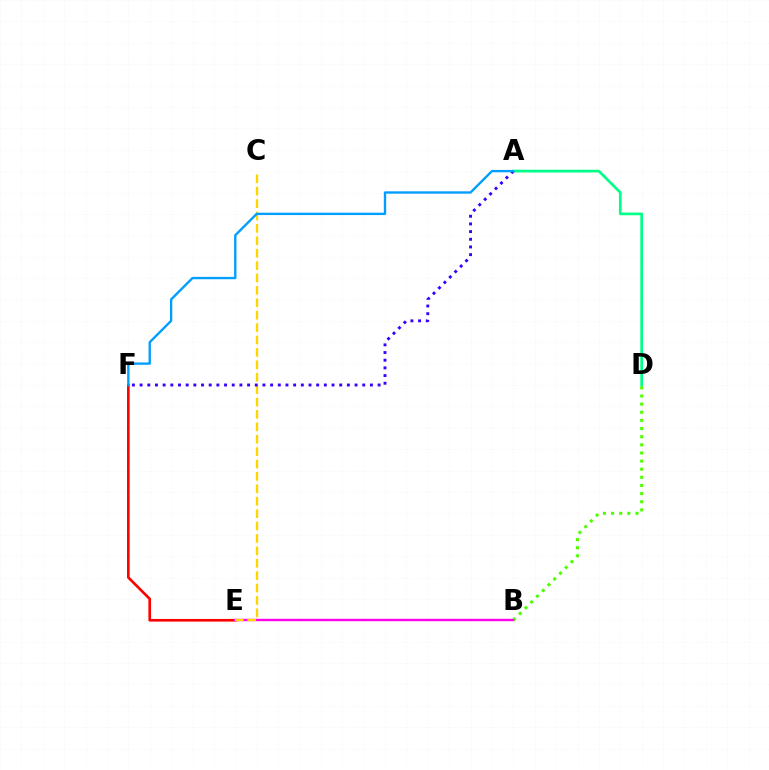{('A', 'D'): [{'color': '#00ff86', 'line_style': 'solid', 'thickness': 1.95}], ('B', 'D'): [{'color': '#4fff00', 'line_style': 'dotted', 'thickness': 2.21}], ('E', 'F'): [{'color': '#ff0000', 'line_style': 'solid', 'thickness': 1.9}], ('B', 'E'): [{'color': '#ff00ed', 'line_style': 'solid', 'thickness': 1.73}], ('C', 'E'): [{'color': '#ffd500', 'line_style': 'dashed', 'thickness': 1.68}], ('A', 'F'): [{'color': '#3700ff', 'line_style': 'dotted', 'thickness': 2.09}, {'color': '#009eff', 'line_style': 'solid', 'thickness': 1.7}]}